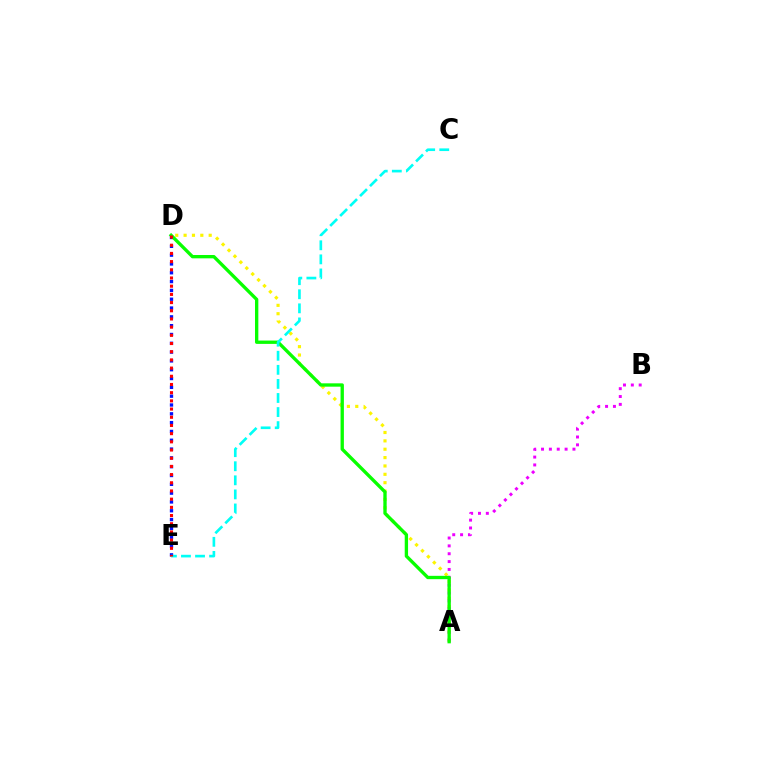{('D', 'E'): [{'color': '#0010ff', 'line_style': 'dotted', 'thickness': 2.39}, {'color': '#ff0000', 'line_style': 'dotted', 'thickness': 2.23}], ('A', 'D'): [{'color': '#fcf500', 'line_style': 'dotted', 'thickness': 2.27}, {'color': '#08ff00', 'line_style': 'solid', 'thickness': 2.4}], ('A', 'B'): [{'color': '#ee00ff', 'line_style': 'dotted', 'thickness': 2.13}], ('C', 'E'): [{'color': '#00fff6', 'line_style': 'dashed', 'thickness': 1.91}]}